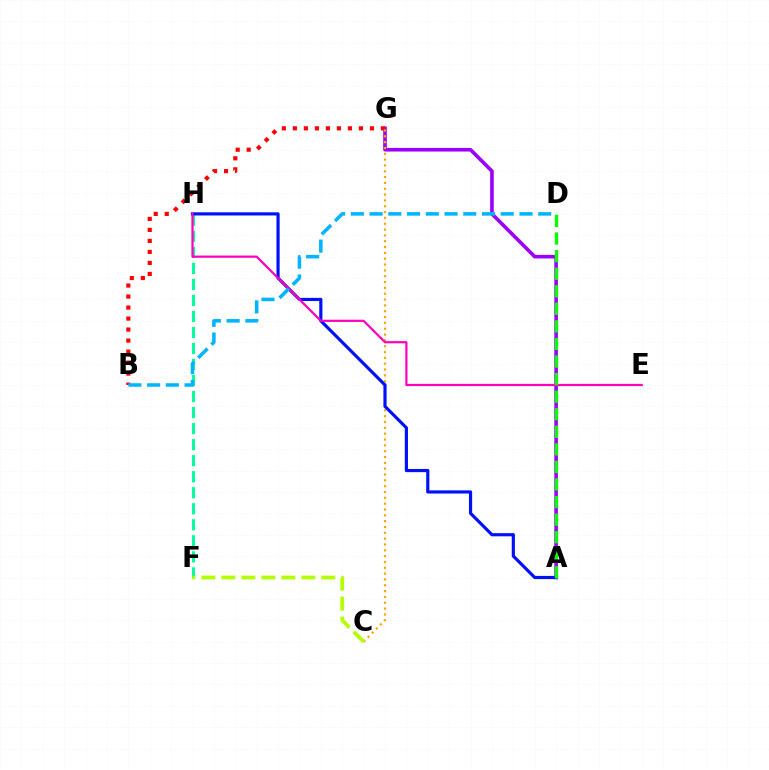{('A', 'G'): [{'color': '#9b00ff', 'line_style': 'solid', 'thickness': 2.61}], ('B', 'G'): [{'color': '#ff0000', 'line_style': 'dotted', 'thickness': 2.99}], ('C', 'G'): [{'color': '#ffa500', 'line_style': 'dotted', 'thickness': 1.58}], ('F', 'H'): [{'color': '#00ff9d', 'line_style': 'dashed', 'thickness': 2.18}], ('C', 'F'): [{'color': '#b3ff00', 'line_style': 'dashed', 'thickness': 2.72}], ('A', 'H'): [{'color': '#0010ff', 'line_style': 'solid', 'thickness': 2.28}], ('E', 'H'): [{'color': '#ff00bd', 'line_style': 'solid', 'thickness': 1.59}], ('A', 'D'): [{'color': '#08ff00', 'line_style': 'dashed', 'thickness': 2.39}], ('B', 'D'): [{'color': '#00b5ff', 'line_style': 'dashed', 'thickness': 2.55}]}